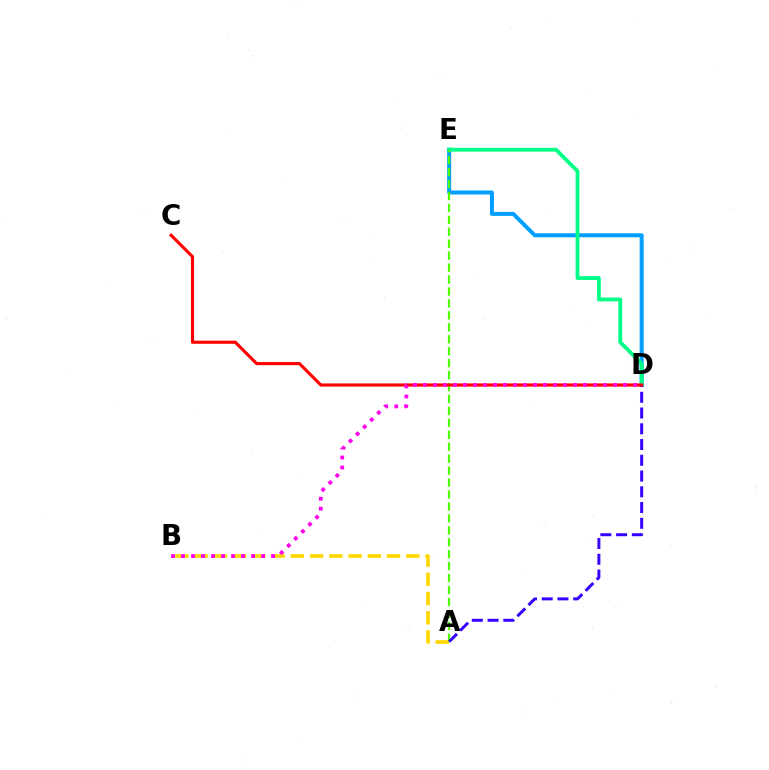{('A', 'B'): [{'color': '#ffd500', 'line_style': 'dashed', 'thickness': 2.61}], ('D', 'E'): [{'color': '#009eff', 'line_style': 'solid', 'thickness': 2.88}, {'color': '#00ff86', 'line_style': 'solid', 'thickness': 2.74}], ('A', 'E'): [{'color': '#4fff00', 'line_style': 'dashed', 'thickness': 1.62}], ('A', 'D'): [{'color': '#3700ff', 'line_style': 'dashed', 'thickness': 2.14}], ('C', 'D'): [{'color': '#ff0000', 'line_style': 'solid', 'thickness': 2.25}], ('B', 'D'): [{'color': '#ff00ed', 'line_style': 'dotted', 'thickness': 2.72}]}